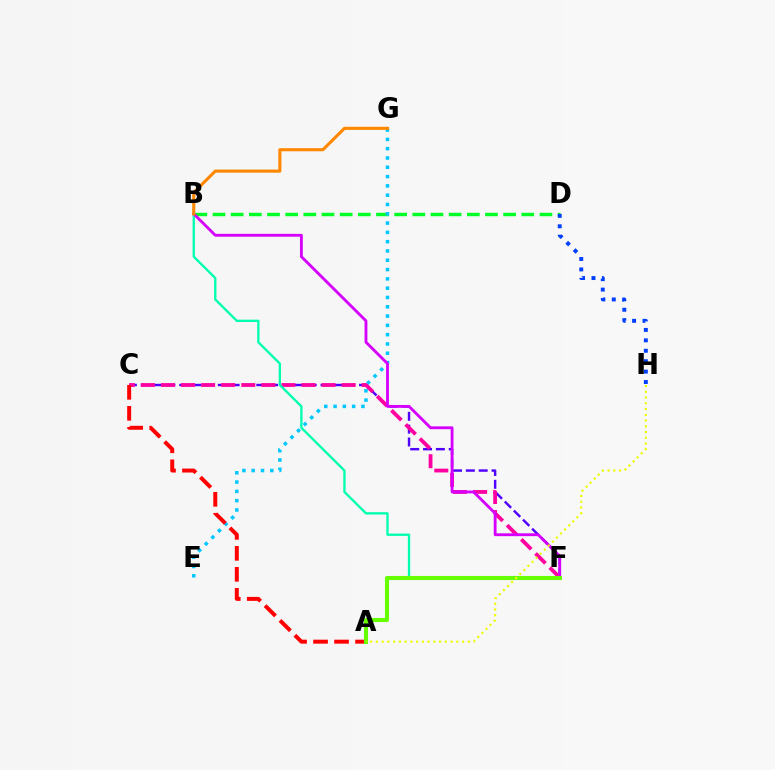{('B', 'D'): [{'color': '#00ff27', 'line_style': 'dashed', 'thickness': 2.47}], ('C', 'F'): [{'color': '#4f00ff', 'line_style': 'dashed', 'thickness': 1.74}, {'color': '#ff00a0', 'line_style': 'dashed', 'thickness': 2.73}], ('E', 'G'): [{'color': '#00c7ff', 'line_style': 'dotted', 'thickness': 2.53}], ('A', 'C'): [{'color': '#ff0000', 'line_style': 'dashed', 'thickness': 2.85}], ('B', 'F'): [{'color': '#00ffaf', 'line_style': 'solid', 'thickness': 1.68}, {'color': '#d600ff', 'line_style': 'solid', 'thickness': 2.05}], ('A', 'F'): [{'color': '#66ff00', 'line_style': 'solid', 'thickness': 2.94}], ('B', 'G'): [{'color': '#ff8800', 'line_style': 'solid', 'thickness': 2.23}], ('D', 'H'): [{'color': '#003fff', 'line_style': 'dotted', 'thickness': 2.83}], ('A', 'H'): [{'color': '#eeff00', 'line_style': 'dotted', 'thickness': 1.56}]}